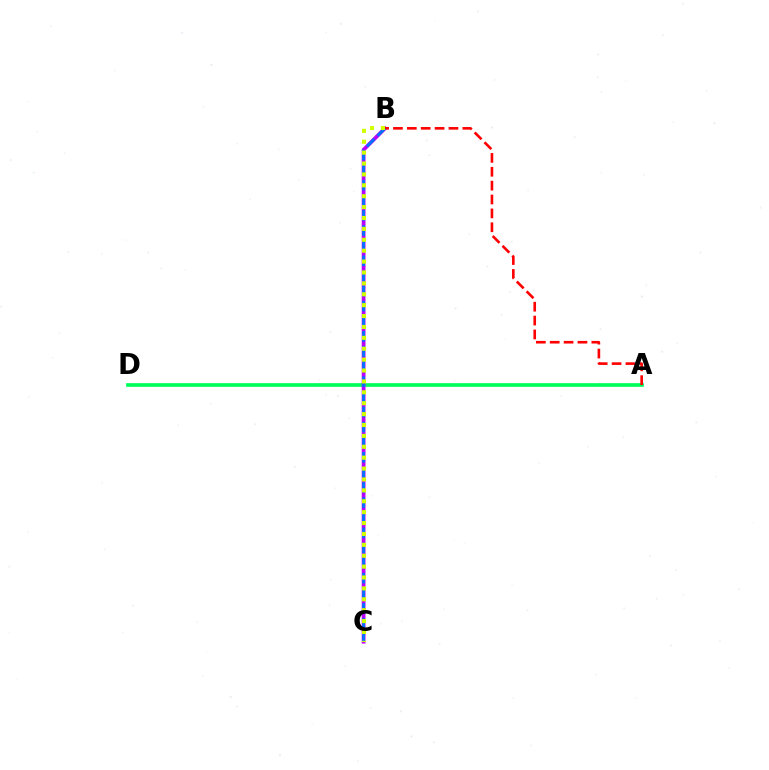{('A', 'D'): [{'color': '#00ff5c', 'line_style': 'solid', 'thickness': 2.65}], ('B', 'C'): [{'color': '#b900ff', 'line_style': 'solid', 'thickness': 2.71}, {'color': '#0074ff', 'line_style': 'dashed', 'thickness': 2.05}, {'color': '#d1ff00', 'line_style': 'dotted', 'thickness': 2.96}], ('A', 'B'): [{'color': '#ff0000', 'line_style': 'dashed', 'thickness': 1.89}]}